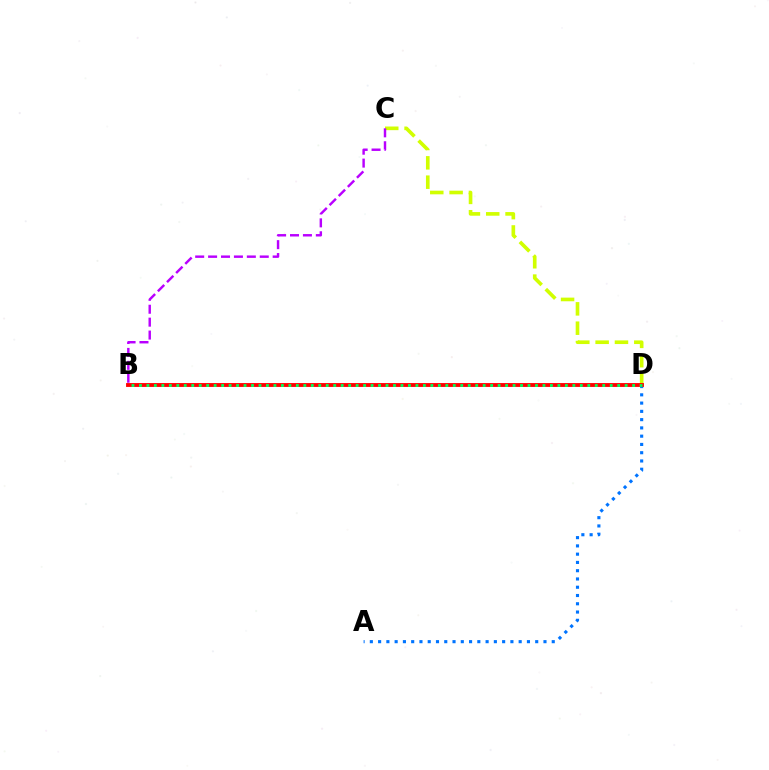{('C', 'D'): [{'color': '#d1ff00', 'line_style': 'dashed', 'thickness': 2.63}], ('A', 'D'): [{'color': '#0074ff', 'line_style': 'dotted', 'thickness': 2.25}], ('B', 'D'): [{'color': '#ff0000', 'line_style': 'solid', 'thickness': 2.78}, {'color': '#00ff5c', 'line_style': 'dotted', 'thickness': 2.03}], ('B', 'C'): [{'color': '#b900ff', 'line_style': 'dashed', 'thickness': 1.75}]}